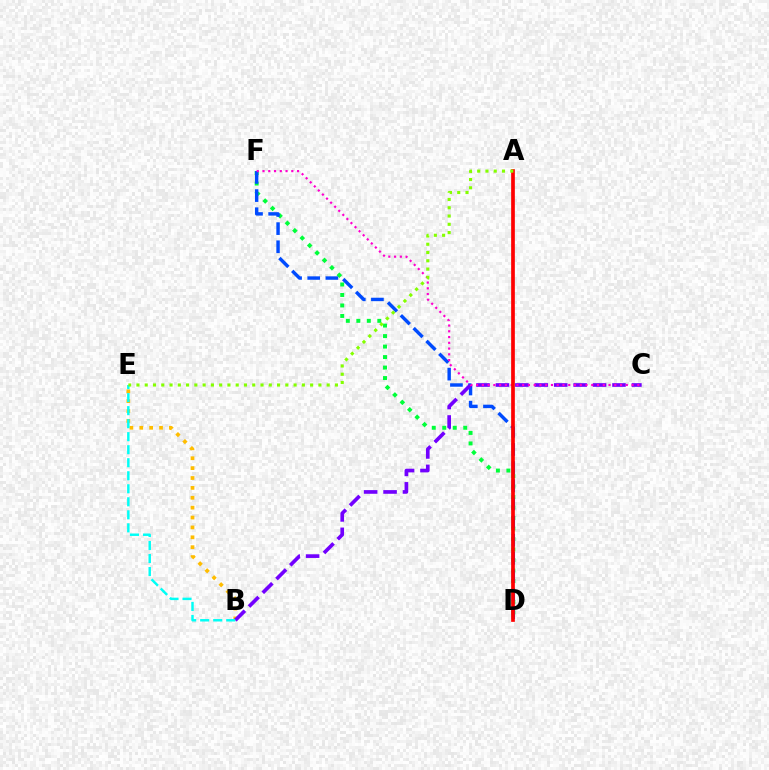{('D', 'F'): [{'color': '#00ff39', 'line_style': 'dotted', 'thickness': 2.85}, {'color': '#004bff', 'line_style': 'dashed', 'thickness': 2.46}], ('B', 'E'): [{'color': '#ffbd00', 'line_style': 'dotted', 'thickness': 2.69}, {'color': '#00fff6', 'line_style': 'dashed', 'thickness': 1.77}], ('B', 'C'): [{'color': '#7200ff', 'line_style': 'dashed', 'thickness': 2.64}], ('C', 'F'): [{'color': '#ff00cf', 'line_style': 'dotted', 'thickness': 1.56}], ('A', 'D'): [{'color': '#ff0000', 'line_style': 'solid', 'thickness': 2.66}], ('A', 'E'): [{'color': '#84ff00', 'line_style': 'dotted', 'thickness': 2.25}]}